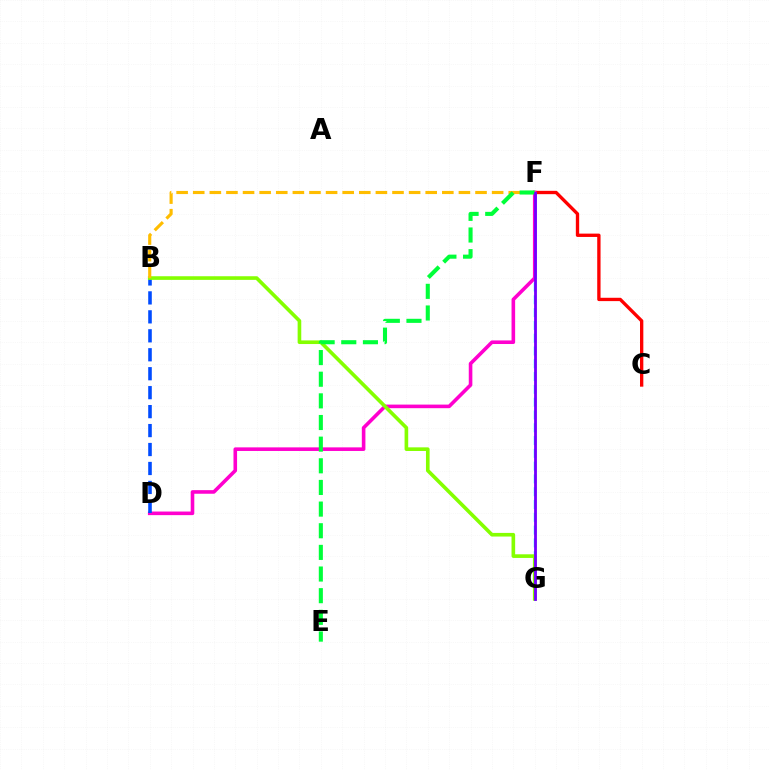{('F', 'G'): [{'color': '#00fff6', 'line_style': 'dashed', 'thickness': 1.74}, {'color': '#7200ff', 'line_style': 'solid', 'thickness': 2.02}], ('C', 'F'): [{'color': '#ff0000', 'line_style': 'solid', 'thickness': 2.4}], ('D', 'F'): [{'color': '#ff00cf', 'line_style': 'solid', 'thickness': 2.59}], ('B', 'D'): [{'color': '#004bff', 'line_style': 'dashed', 'thickness': 2.57}], ('B', 'G'): [{'color': '#84ff00', 'line_style': 'solid', 'thickness': 2.62}], ('B', 'F'): [{'color': '#ffbd00', 'line_style': 'dashed', 'thickness': 2.26}], ('E', 'F'): [{'color': '#00ff39', 'line_style': 'dashed', 'thickness': 2.94}]}